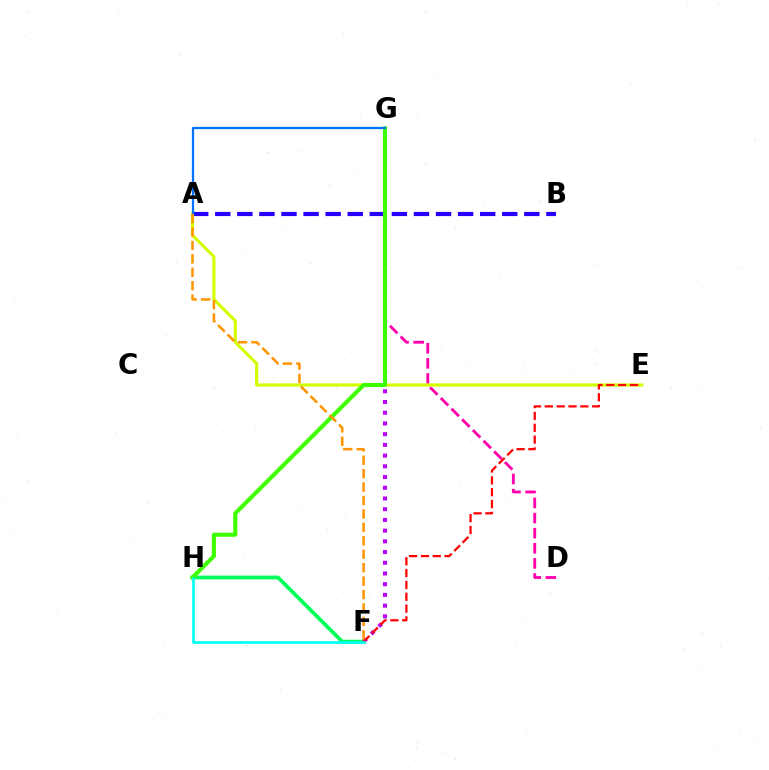{('D', 'G'): [{'color': '#ff00ac', 'line_style': 'dashed', 'thickness': 2.05}], ('F', 'H'): [{'color': '#00ff5c', 'line_style': 'solid', 'thickness': 2.75}, {'color': '#00fff6', 'line_style': 'solid', 'thickness': 1.91}], ('A', 'B'): [{'color': '#2500ff', 'line_style': 'dashed', 'thickness': 3.0}], ('A', 'E'): [{'color': '#d1ff00', 'line_style': 'solid', 'thickness': 2.25}], ('F', 'G'): [{'color': '#b900ff', 'line_style': 'dotted', 'thickness': 2.91}], ('G', 'H'): [{'color': '#3dff00', 'line_style': 'solid', 'thickness': 2.96}], ('E', 'F'): [{'color': '#ff0000', 'line_style': 'dashed', 'thickness': 1.61}], ('A', 'G'): [{'color': '#0074ff', 'line_style': 'solid', 'thickness': 1.63}], ('A', 'F'): [{'color': '#ff9400', 'line_style': 'dashed', 'thickness': 1.82}]}